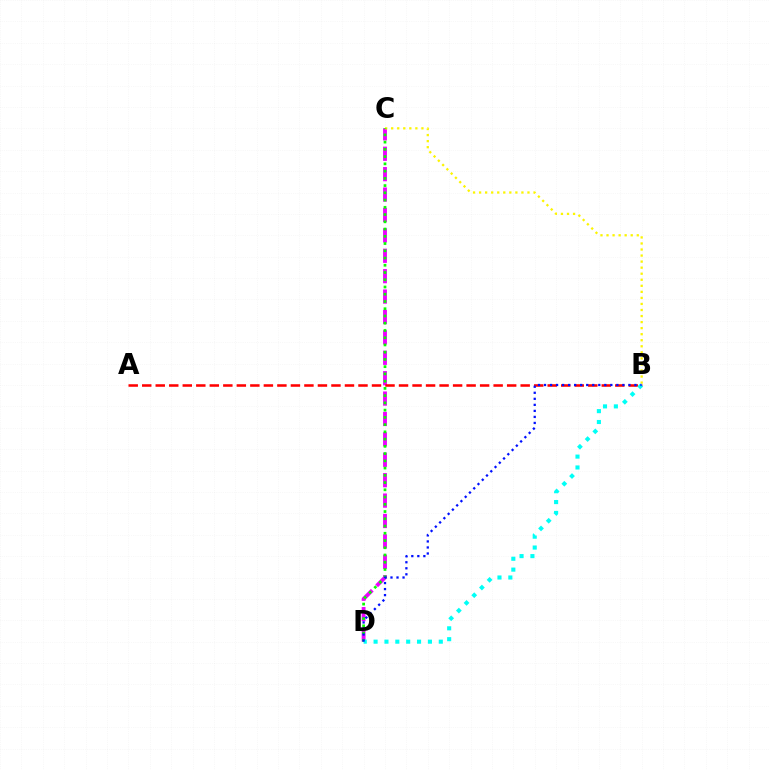{('C', 'D'): [{'color': '#ee00ff', 'line_style': 'dashed', 'thickness': 2.77}, {'color': '#08ff00', 'line_style': 'dotted', 'thickness': 1.97}], ('B', 'C'): [{'color': '#fcf500', 'line_style': 'dotted', 'thickness': 1.64}], ('A', 'B'): [{'color': '#ff0000', 'line_style': 'dashed', 'thickness': 1.84}], ('B', 'D'): [{'color': '#00fff6', 'line_style': 'dotted', 'thickness': 2.95}, {'color': '#0010ff', 'line_style': 'dotted', 'thickness': 1.64}]}